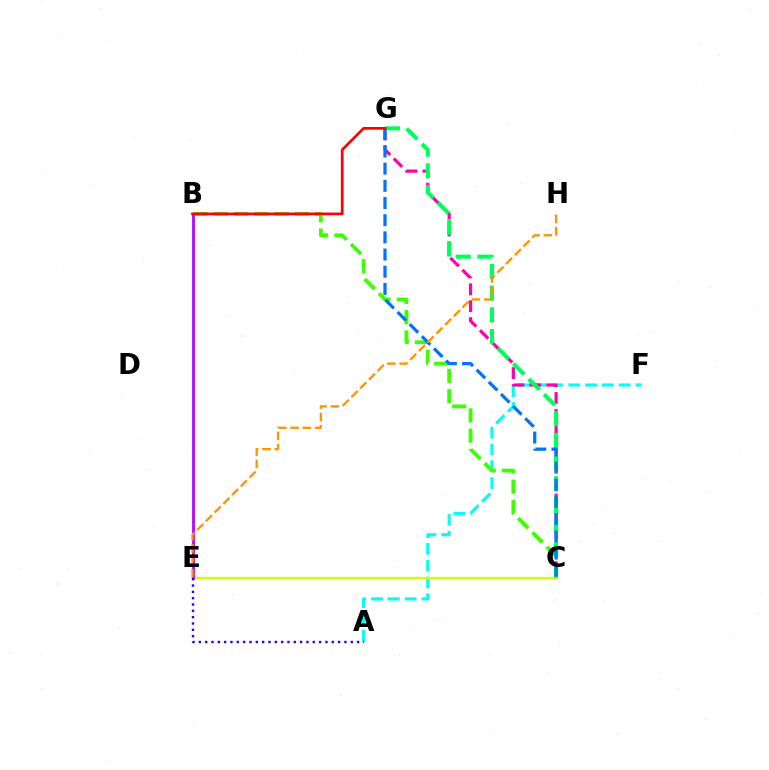{('A', 'F'): [{'color': '#00fff6', 'line_style': 'dashed', 'thickness': 2.28}], ('C', 'E'): [{'color': '#d1ff00', 'line_style': 'solid', 'thickness': 1.65}], ('B', 'C'): [{'color': '#3dff00', 'line_style': 'dashed', 'thickness': 2.76}], ('C', 'G'): [{'color': '#ff00ac', 'line_style': 'dashed', 'thickness': 2.3}, {'color': '#00ff5c', 'line_style': 'dashed', 'thickness': 2.95}, {'color': '#0074ff', 'line_style': 'dashed', 'thickness': 2.33}], ('B', 'E'): [{'color': '#b900ff', 'line_style': 'solid', 'thickness': 1.99}], ('A', 'E'): [{'color': '#2500ff', 'line_style': 'dotted', 'thickness': 1.72}], ('E', 'H'): [{'color': '#ff9400', 'line_style': 'dashed', 'thickness': 1.68}], ('B', 'G'): [{'color': '#ff0000', 'line_style': 'solid', 'thickness': 1.94}]}